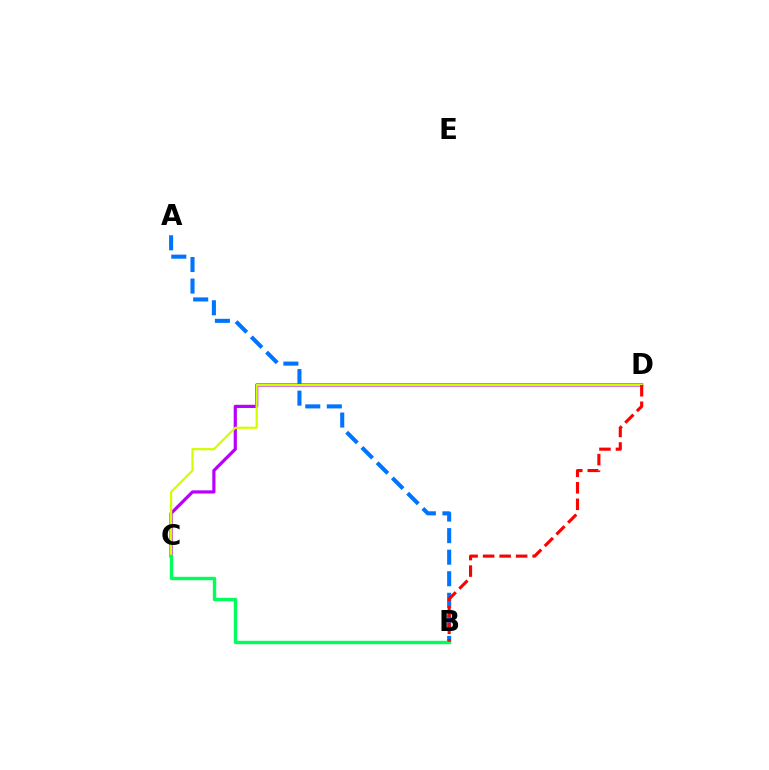{('A', 'B'): [{'color': '#0074ff', 'line_style': 'dashed', 'thickness': 2.93}], ('C', 'D'): [{'color': '#b900ff', 'line_style': 'solid', 'thickness': 2.31}, {'color': '#d1ff00', 'line_style': 'solid', 'thickness': 1.6}], ('B', 'C'): [{'color': '#00ff5c', 'line_style': 'solid', 'thickness': 2.45}], ('B', 'D'): [{'color': '#ff0000', 'line_style': 'dashed', 'thickness': 2.24}]}